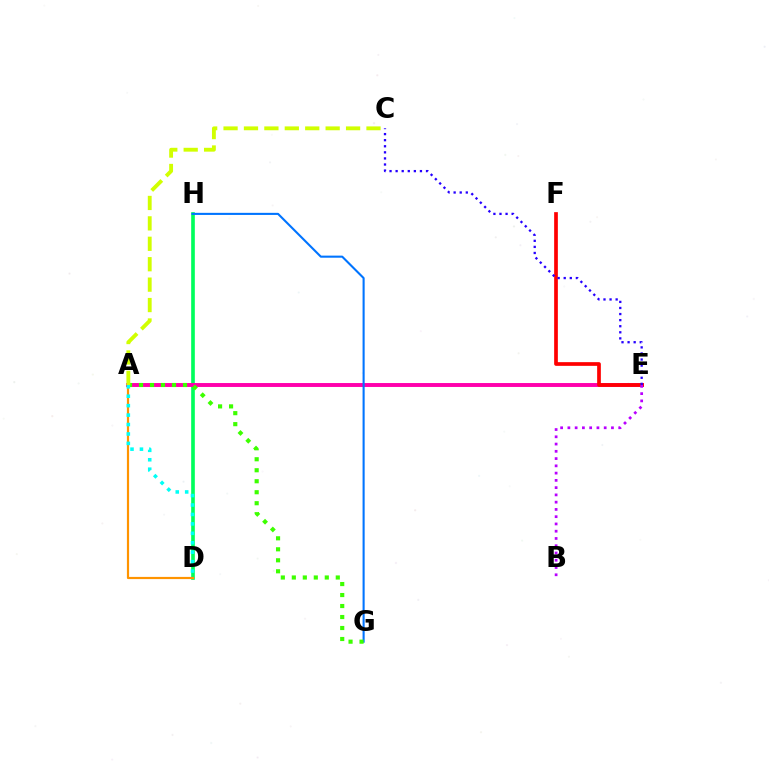{('D', 'H'): [{'color': '#00ff5c', 'line_style': 'solid', 'thickness': 2.63}], ('A', 'E'): [{'color': '#ff00ac', 'line_style': 'solid', 'thickness': 2.82}], ('E', 'F'): [{'color': '#ff0000', 'line_style': 'solid', 'thickness': 2.67}], ('A', 'D'): [{'color': '#ff9400', 'line_style': 'solid', 'thickness': 1.57}, {'color': '#00fff6', 'line_style': 'dotted', 'thickness': 2.56}], ('B', 'E'): [{'color': '#b900ff', 'line_style': 'dotted', 'thickness': 1.97}], ('G', 'H'): [{'color': '#0074ff', 'line_style': 'solid', 'thickness': 1.51}], ('A', 'G'): [{'color': '#3dff00', 'line_style': 'dotted', 'thickness': 2.99}], ('C', 'E'): [{'color': '#2500ff', 'line_style': 'dotted', 'thickness': 1.65}], ('A', 'C'): [{'color': '#d1ff00', 'line_style': 'dashed', 'thickness': 2.77}]}